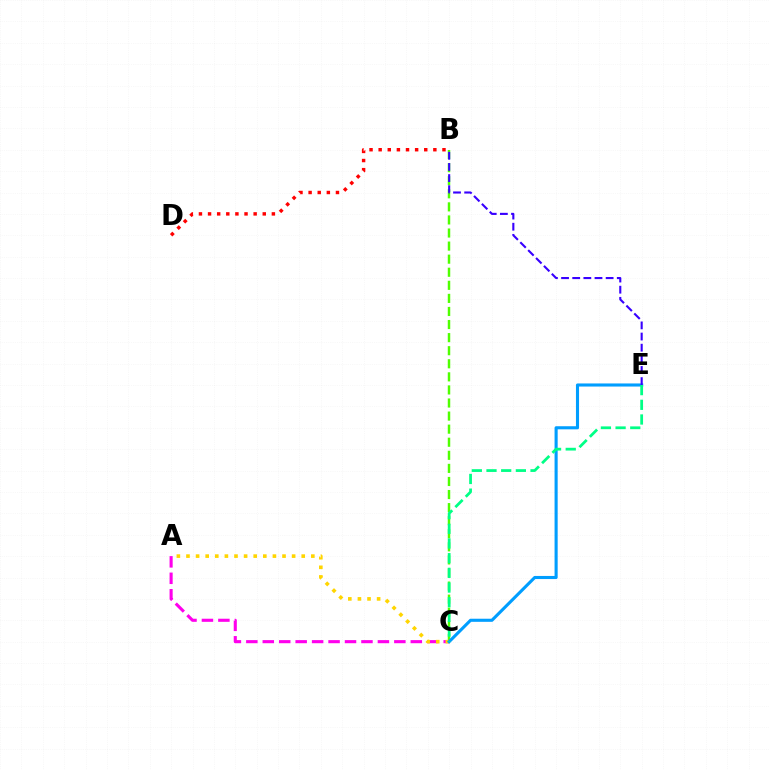{('B', 'C'): [{'color': '#4fff00', 'line_style': 'dashed', 'thickness': 1.78}], ('B', 'D'): [{'color': '#ff0000', 'line_style': 'dotted', 'thickness': 2.48}], ('A', 'C'): [{'color': '#ff00ed', 'line_style': 'dashed', 'thickness': 2.23}, {'color': '#ffd500', 'line_style': 'dotted', 'thickness': 2.61}], ('C', 'E'): [{'color': '#009eff', 'line_style': 'solid', 'thickness': 2.23}, {'color': '#00ff86', 'line_style': 'dashed', 'thickness': 1.99}], ('B', 'E'): [{'color': '#3700ff', 'line_style': 'dashed', 'thickness': 1.51}]}